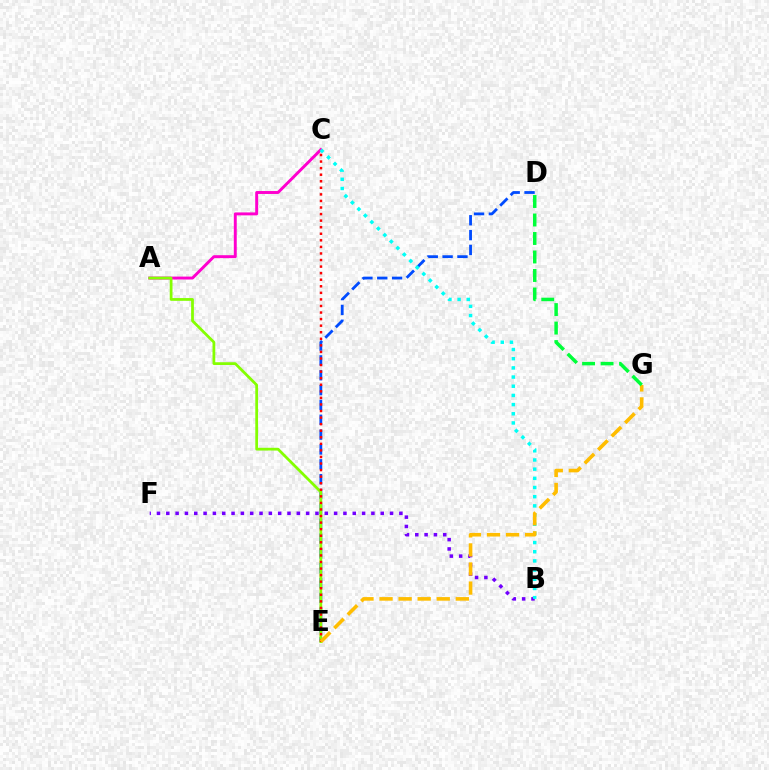{('A', 'C'): [{'color': '#ff00cf', 'line_style': 'solid', 'thickness': 2.11}], ('D', 'E'): [{'color': '#004bff', 'line_style': 'dashed', 'thickness': 2.02}], ('A', 'E'): [{'color': '#84ff00', 'line_style': 'solid', 'thickness': 1.99}], ('C', 'E'): [{'color': '#ff0000', 'line_style': 'dotted', 'thickness': 1.78}], ('B', 'F'): [{'color': '#7200ff', 'line_style': 'dotted', 'thickness': 2.53}], ('B', 'C'): [{'color': '#00fff6', 'line_style': 'dotted', 'thickness': 2.49}], ('E', 'G'): [{'color': '#ffbd00', 'line_style': 'dashed', 'thickness': 2.59}], ('D', 'G'): [{'color': '#00ff39', 'line_style': 'dashed', 'thickness': 2.51}]}